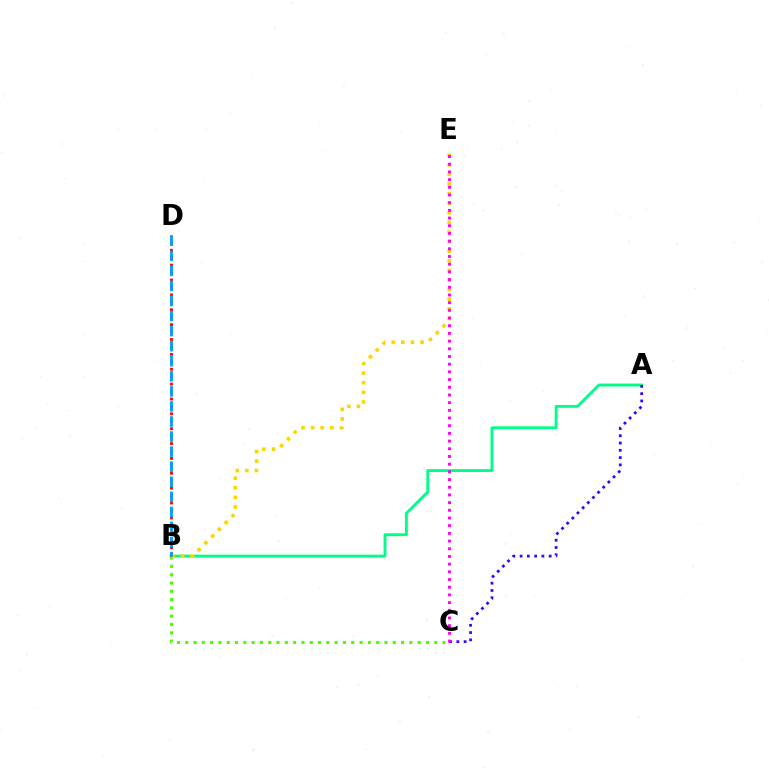{('A', 'B'): [{'color': '#00ff86', 'line_style': 'solid', 'thickness': 2.08}], ('B', 'C'): [{'color': '#4fff00', 'line_style': 'dotted', 'thickness': 2.26}], ('A', 'C'): [{'color': '#3700ff', 'line_style': 'dotted', 'thickness': 1.98}], ('B', 'E'): [{'color': '#ffd500', 'line_style': 'dotted', 'thickness': 2.61}], ('B', 'D'): [{'color': '#ff0000', 'line_style': 'dotted', 'thickness': 2.02}, {'color': '#009eff', 'line_style': 'dashed', 'thickness': 2.05}], ('C', 'E'): [{'color': '#ff00ed', 'line_style': 'dotted', 'thickness': 2.09}]}